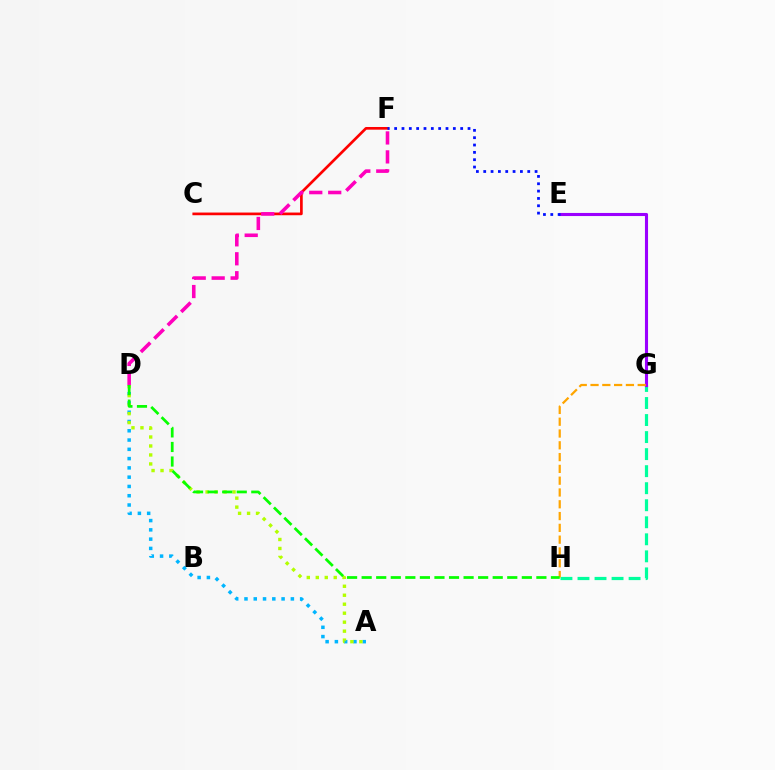{('G', 'H'): [{'color': '#00ff9d', 'line_style': 'dashed', 'thickness': 2.31}, {'color': '#ffa500', 'line_style': 'dashed', 'thickness': 1.6}], ('E', 'G'): [{'color': '#9b00ff', 'line_style': 'solid', 'thickness': 2.23}], ('C', 'F'): [{'color': '#ff0000', 'line_style': 'solid', 'thickness': 1.93}], ('A', 'D'): [{'color': '#00b5ff', 'line_style': 'dotted', 'thickness': 2.52}, {'color': '#b3ff00', 'line_style': 'dotted', 'thickness': 2.44}], ('E', 'F'): [{'color': '#0010ff', 'line_style': 'dotted', 'thickness': 1.99}], ('D', 'H'): [{'color': '#08ff00', 'line_style': 'dashed', 'thickness': 1.98}], ('D', 'F'): [{'color': '#ff00bd', 'line_style': 'dashed', 'thickness': 2.57}]}